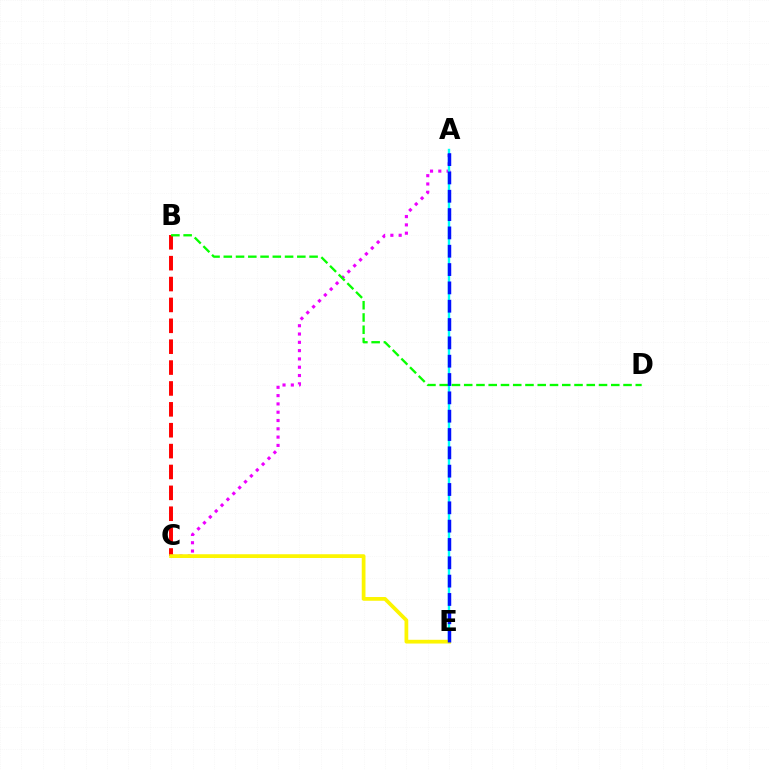{('A', 'C'): [{'color': '#ee00ff', 'line_style': 'dotted', 'thickness': 2.25}], ('A', 'E'): [{'color': '#00fff6', 'line_style': 'solid', 'thickness': 1.73}, {'color': '#0010ff', 'line_style': 'dashed', 'thickness': 2.49}], ('B', 'C'): [{'color': '#ff0000', 'line_style': 'dashed', 'thickness': 2.84}], ('B', 'D'): [{'color': '#08ff00', 'line_style': 'dashed', 'thickness': 1.66}], ('C', 'E'): [{'color': '#fcf500', 'line_style': 'solid', 'thickness': 2.7}]}